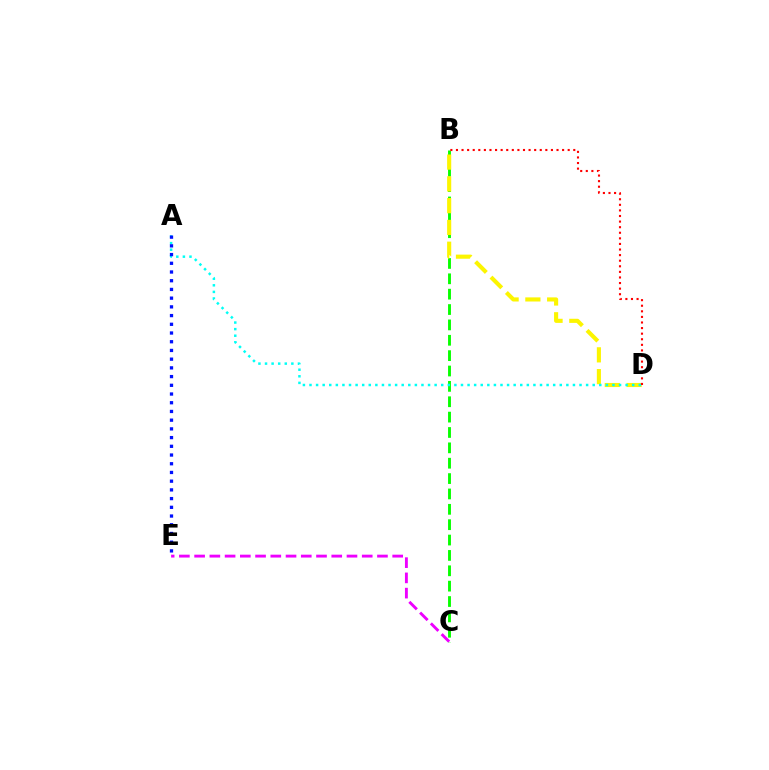{('C', 'E'): [{'color': '#ee00ff', 'line_style': 'dashed', 'thickness': 2.07}], ('B', 'C'): [{'color': '#08ff00', 'line_style': 'dashed', 'thickness': 2.09}], ('B', 'D'): [{'color': '#fcf500', 'line_style': 'dashed', 'thickness': 2.96}, {'color': '#ff0000', 'line_style': 'dotted', 'thickness': 1.52}], ('A', 'D'): [{'color': '#00fff6', 'line_style': 'dotted', 'thickness': 1.79}], ('A', 'E'): [{'color': '#0010ff', 'line_style': 'dotted', 'thickness': 2.37}]}